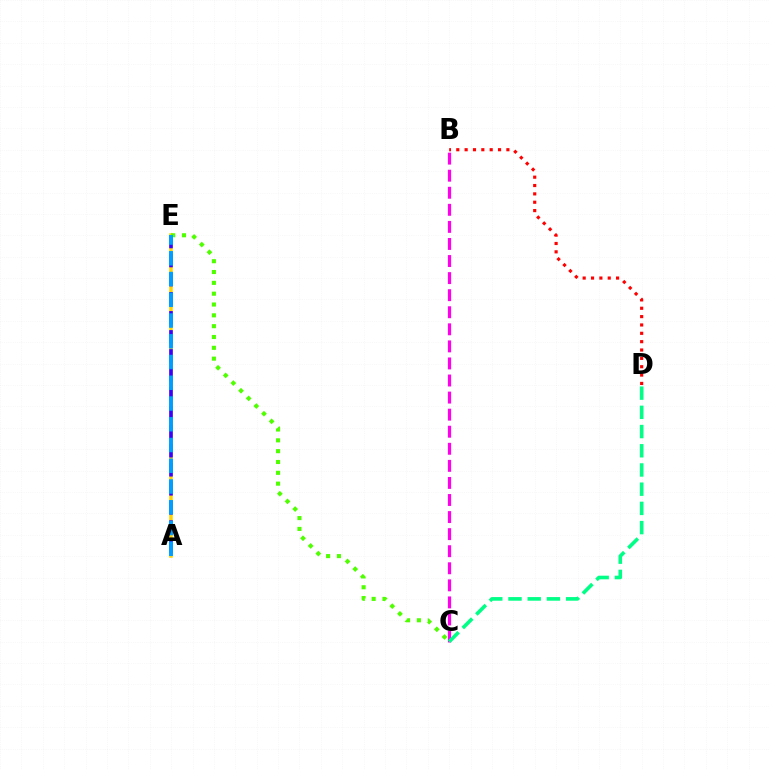{('A', 'E'): [{'color': '#ffd500', 'line_style': 'solid', 'thickness': 2.53}, {'color': '#3700ff', 'line_style': 'dashed', 'thickness': 2.58}, {'color': '#009eff', 'line_style': 'dashed', 'thickness': 2.82}], ('B', 'D'): [{'color': '#ff0000', 'line_style': 'dotted', 'thickness': 2.27}], ('C', 'E'): [{'color': '#4fff00', 'line_style': 'dotted', 'thickness': 2.94}], ('B', 'C'): [{'color': '#ff00ed', 'line_style': 'dashed', 'thickness': 2.32}], ('C', 'D'): [{'color': '#00ff86', 'line_style': 'dashed', 'thickness': 2.61}]}